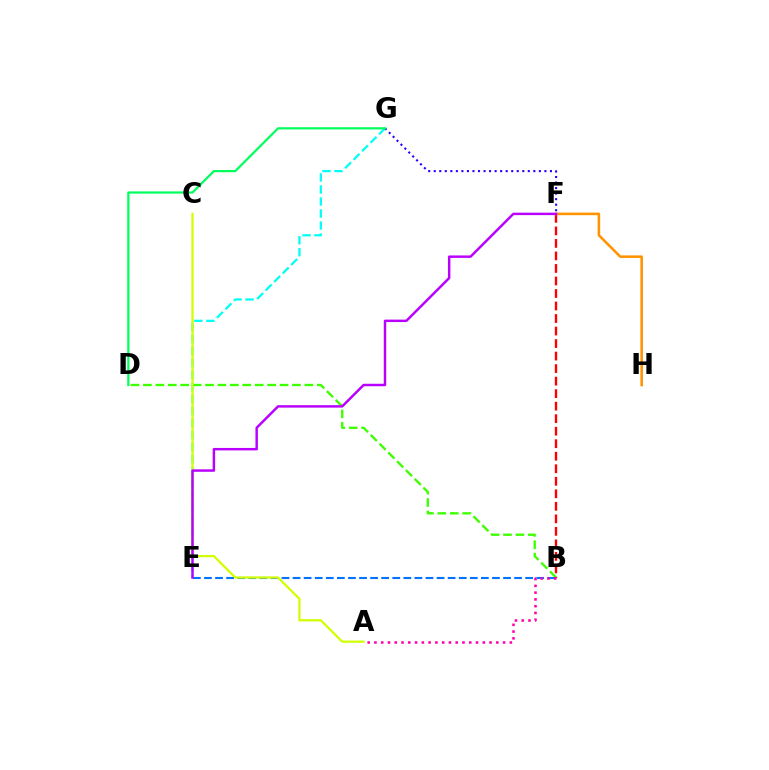{('B', 'D'): [{'color': '#3dff00', 'line_style': 'dashed', 'thickness': 1.69}], ('B', 'E'): [{'color': '#0074ff', 'line_style': 'dashed', 'thickness': 1.5}], ('E', 'G'): [{'color': '#00fff6', 'line_style': 'dashed', 'thickness': 1.63}], ('F', 'G'): [{'color': '#2500ff', 'line_style': 'dotted', 'thickness': 1.5}], ('B', 'F'): [{'color': '#ff0000', 'line_style': 'dashed', 'thickness': 1.7}], ('F', 'H'): [{'color': '#ff9400', 'line_style': 'solid', 'thickness': 1.85}], ('D', 'G'): [{'color': '#00ff5c', 'line_style': 'solid', 'thickness': 1.6}], ('A', 'C'): [{'color': '#d1ff00', 'line_style': 'solid', 'thickness': 1.61}], ('E', 'F'): [{'color': '#b900ff', 'line_style': 'solid', 'thickness': 1.77}], ('A', 'B'): [{'color': '#ff00ac', 'line_style': 'dotted', 'thickness': 1.84}]}